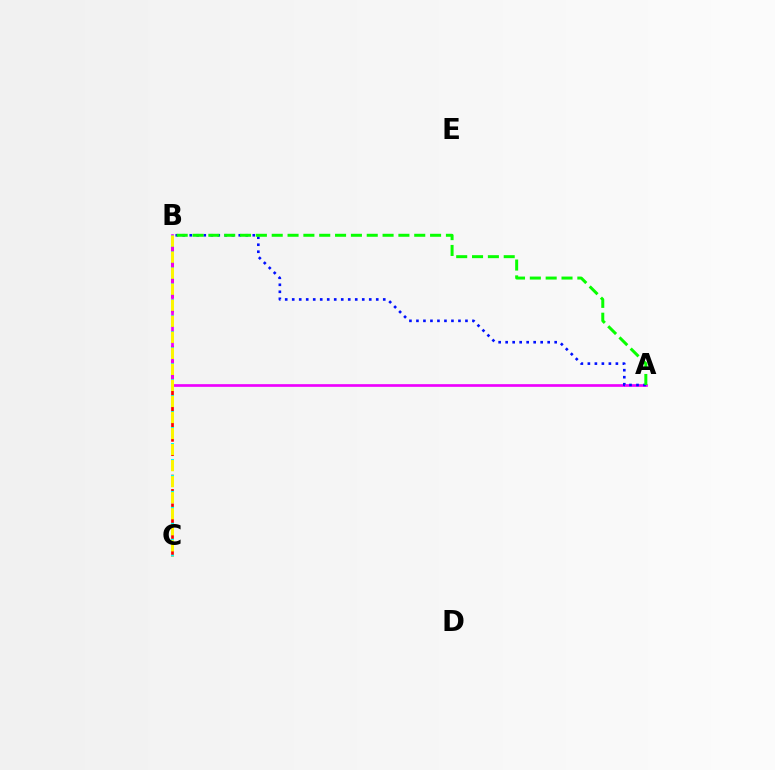{('B', 'C'): [{'color': '#ff0000', 'line_style': 'dashed', 'thickness': 1.95}, {'color': '#00fff6', 'line_style': 'dotted', 'thickness': 2.17}, {'color': '#fcf500', 'line_style': 'dashed', 'thickness': 2.18}], ('A', 'B'): [{'color': '#ee00ff', 'line_style': 'solid', 'thickness': 1.93}, {'color': '#0010ff', 'line_style': 'dotted', 'thickness': 1.9}, {'color': '#08ff00', 'line_style': 'dashed', 'thickness': 2.15}]}